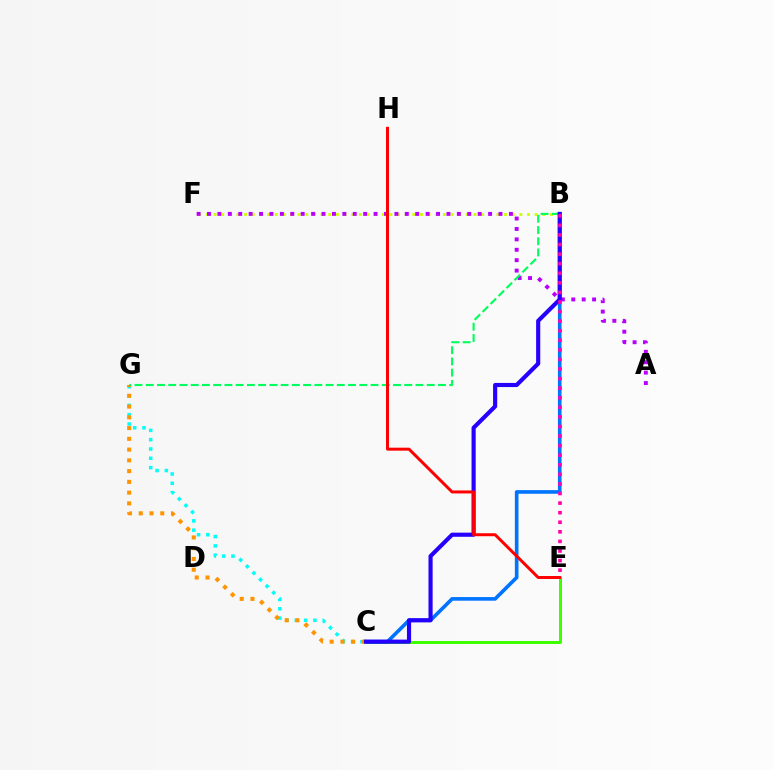{('B', 'F'): [{'color': '#d1ff00', 'line_style': 'dotted', 'thickness': 2.08}], ('C', 'E'): [{'color': '#3dff00', 'line_style': 'solid', 'thickness': 2.15}], ('B', 'C'): [{'color': '#0074ff', 'line_style': 'solid', 'thickness': 2.62}, {'color': '#2500ff', 'line_style': 'solid', 'thickness': 2.98}], ('C', 'G'): [{'color': '#00fff6', 'line_style': 'dotted', 'thickness': 2.53}, {'color': '#ff9400', 'line_style': 'dotted', 'thickness': 2.92}], ('A', 'F'): [{'color': '#b900ff', 'line_style': 'dotted', 'thickness': 2.83}], ('B', 'G'): [{'color': '#00ff5c', 'line_style': 'dashed', 'thickness': 1.53}], ('E', 'H'): [{'color': '#ff0000', 'line_style': 'solid', 'thickness': 2.15}], ('B', 'E'): [{'color': '#ff00ac', 'line_style': 'dotted', 'thickness': 2.6}]}